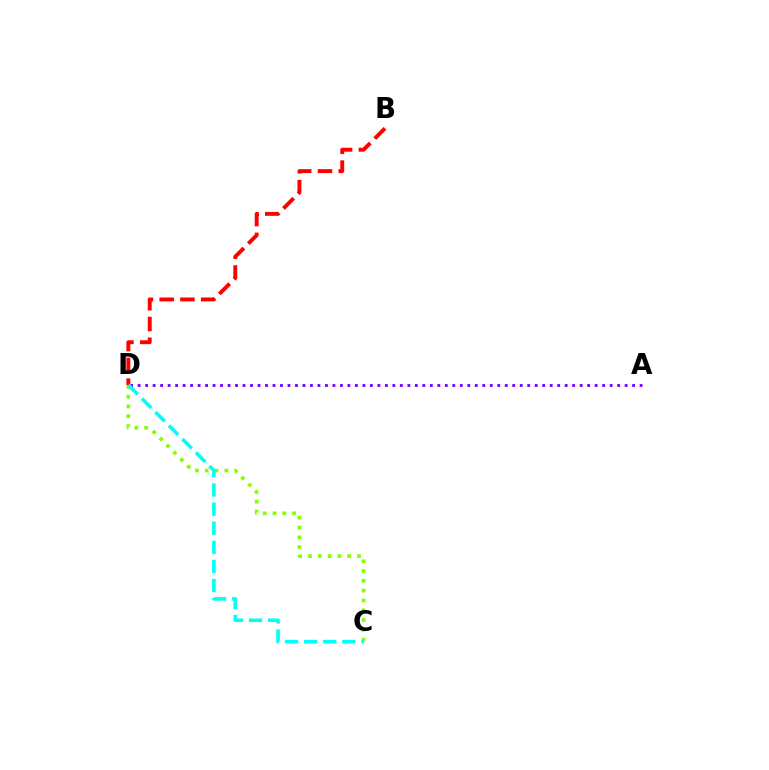{('B', 'D'): [{'color': '#ff0000', 'line_style': 'dashed', 'thickness': 2.82}], ('A', 'D'): [{'color': '#7200ff', 'line_style': 'dotted', 'thickness': 2.04}], ('C', 'D'): [{'color': '#84ff00', 'line_style': 'dotted', 'thickness': 2.66}, {'color': '#00fff6', 'line_style': 'dashed', 'thickness': 2.6}]}